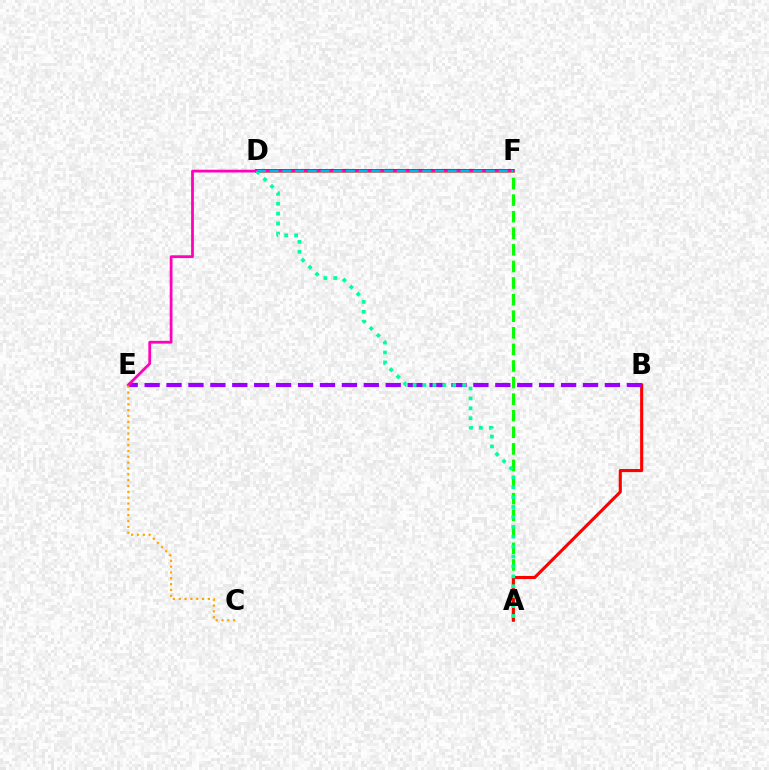{('D', 'F'): [{'color': '#0010ff', 'line_style': 'solid', 'thickness': 2.61}, {'color': '#b3ff00', 'line_style': 'solid', 'thickness': 2.04}, {'color': '#00b5ff', 'line_style': 'dashed', 'thickness': 1.73}], ('A', 'F'): [{'color': '#08ff00', 'line_style': 'dashed', 'thickness': 2.25}], ('A', 'B'): [{'color': '#ff0000', 'line_style': 'solid', 'thickness': 2.23}], ('B', 'E'): [{'color': '#9b00ff', 'line_style': 'dashed', 'thickness': 2.98}], ('E', 'F'): [{'color': '#ff00bd', 'line_style': 'solid', 'thickness': 1.99}], ('C', 'E'): [{'color': '#ffa500', 'line_style': 'dotted', 'thickness': 1.59}], ('A', 'D'): [{'color': '#00ff9d', 'line_style': 'dotted', 'thickness': 2.69}]}